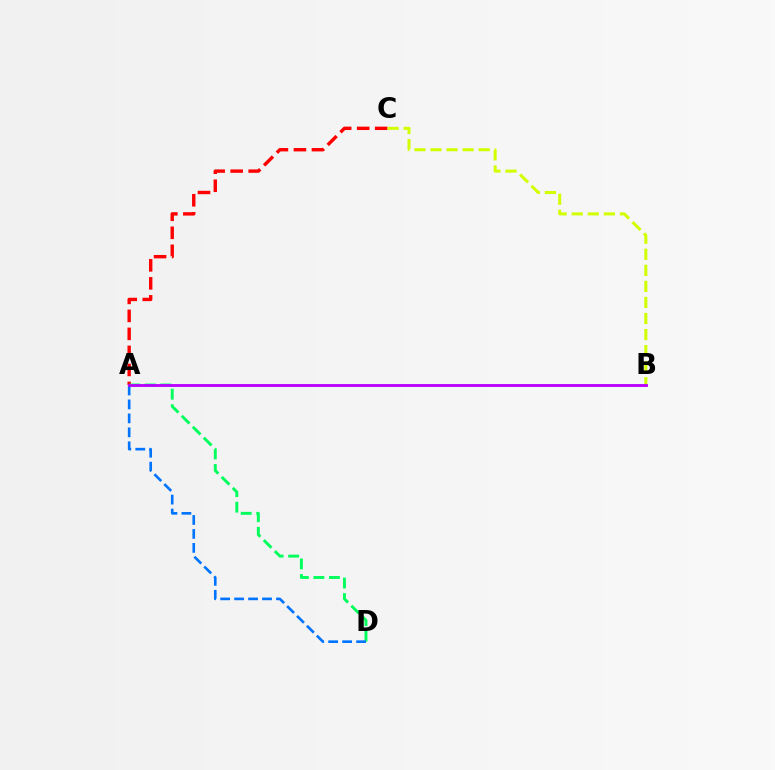{('A', 'C'): [{'color': '#ff0000', 'line_style': 'dashed', 'thickness': 2.45}], ('B', 'C'): [{'color': '#d1ff00', 'line_style': 'dashed', 'thickness': 2.18}], ('A', 'D'): [{'color': '#00ff5c', 'line_style': 'dashed', 'thickness': 2.11}, {'color': '#0074ff', 'line_style': 'dashed', 'thickness': 1.9}], ('A', 'B'): [{'color': '#b900ff', 'line_style': 'solid', 'thickness': 2.06}]}